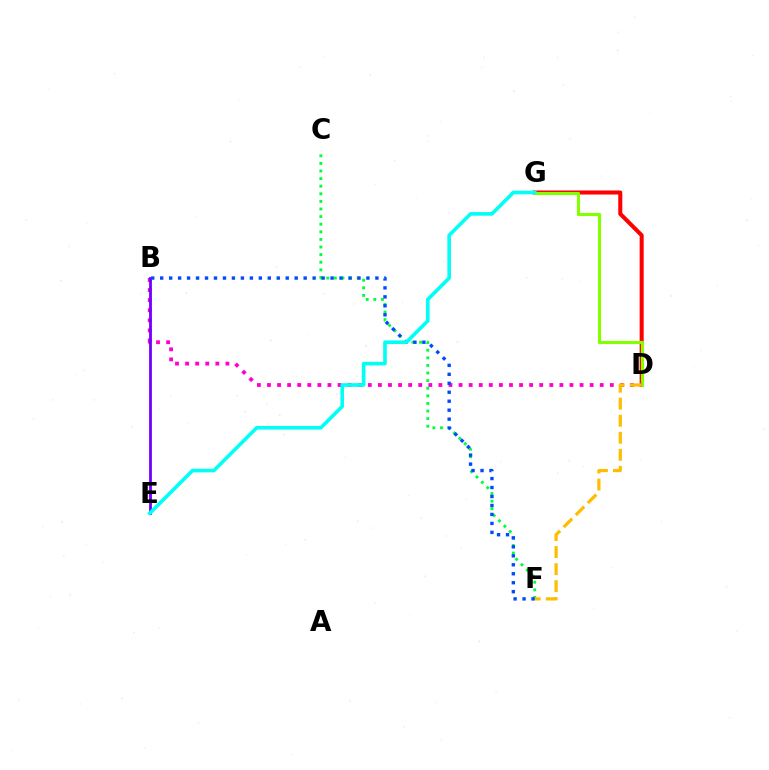{('D', 'G'): [{'color': '#ff0000', 'line_style': 'solid', 'thickness': 2.9}, {'color': '#84ff00', 'line_style': 'solid', 'thickness': 2.25}], ('B', 'D'): [{'color': '#ff00cf', 'line_style': 'dotted', 'thickness': 2.74}], ('C', 'F'): [{'color': '#00ff39', 'line_style': 'dotted', 'thickness': 2.07}], ('B', 'E'): [{'color': '#7200ff', 'line_style': 'solid', 'thickness': 2.02}], ('D', 'F'): [{'color': '#ffbd00', 'line_style': 'dashed', 'thickness': 2.32}], ('B', 'F'): [{'color': '#004bff', 'line_style': 'dotted', 'thickness': 2.44}], ('E', 'G'): [{'color': '#00fff6', 'line_style': 'solid', 'thickness': 2.61}]}